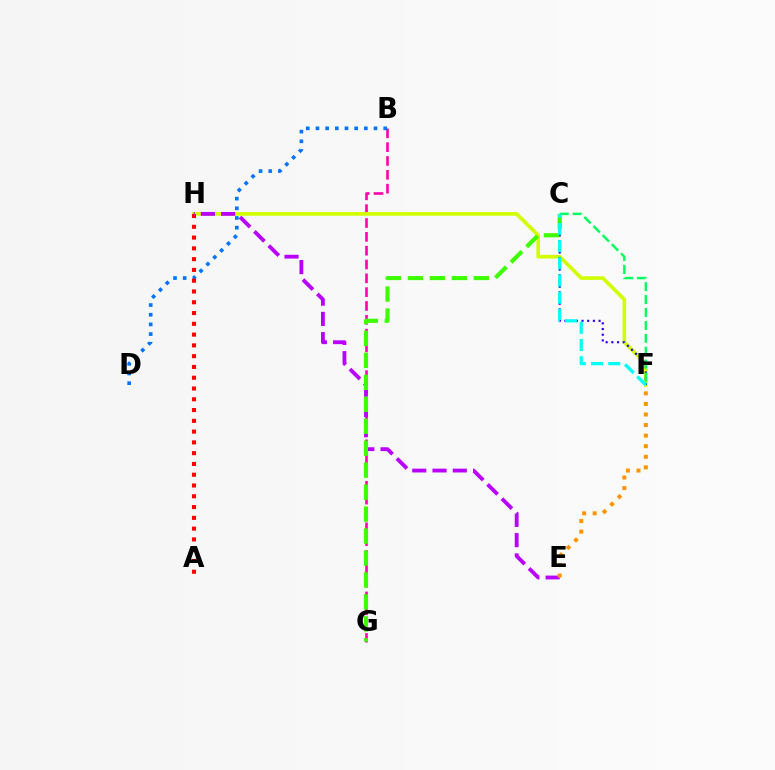{('B', 'G'): [{'color': '#ff00ac', 'line_style': 'dashed', 'thickness': 1.88}], ('F', 'H'): [{'color': '#d1ff00', 'line_style': 'solid', 'thickness': 2.62}], ('C', 'F'): [{'color': '#2500ff', 'line_style': 'dotted', 'thickness': 1.55}, {'color': '#00ff5c', 'line_style': 'dashed', 'thickness': 1.76}, {'color': '#00fff6', 'line_style': 'dashed', 'thickness': 2.34}], ('B', 'D'): [{'color': '#0074ff', 'line_style': 'dotted', 'thickness': 2.63}], ('A', 'H'): [{'color': '#ff0000', 'line_style': 'dotted', 'thickness': 2.93}], ('E', 'H'): [{'color': '#b900ff', 'line_style': 'dashed', 'thickness': 2.75}], ('C', 'G'): [{'color': '#3dff00', 'line_style': 'dashed', 'thickness': 2.98}], ('E', 'F'): [{'color': '#ff9400', 'line_style': 'dotted', 'thickness': 2.87}]}